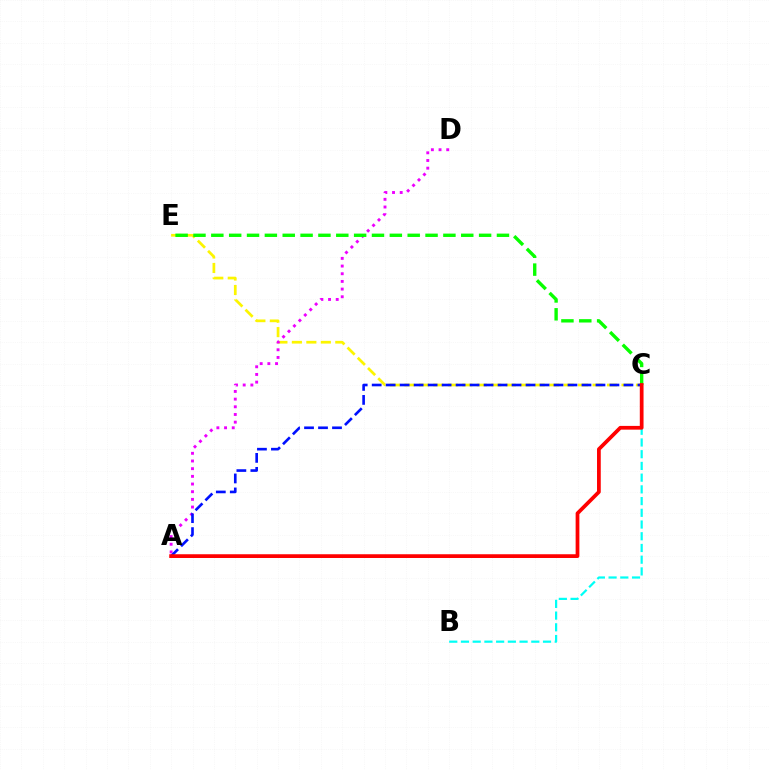{('C', 'E'): [{'color': '#fcf500', 'line_style': 'dashed', 'thickness': 1.97}, {'color': '#08ff00', 'line_style': 'dashed', 'thickness': 2.43}], ('A', 'D'): [{'color': '#ee00ff', 'line_style': 'dotted', 'thickness': 2.09}], ('A', 'C'): [{'color': '#0010ff', 'line_style': 'dashed', 'thickness': 1.9}, {'color': '#ff0000', 'line_style': 'solid', 'thickness': 2.69}], ('B', 'C'): [{'color': '#00fff6', 'line_style': 'dashed', 'thickness': 1.59}]}